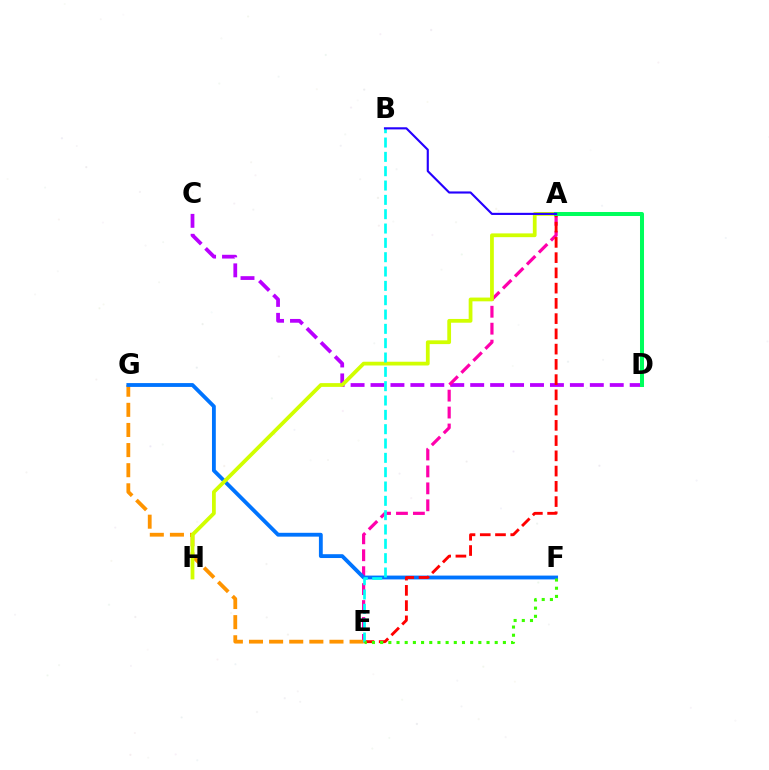{('C', 'D'): [{'color': '#b900ff', 'line_style': 'dashed', 'thickness': 2.71}], ('A', 'E'): [{'color': '#ff00ac', 'line_style': 'dashed', 'thickness': 2.3}, {'color': '#ff0000', 'line_style': 'dashed', 'thickness': 2.07}], ('E', 'G'): [{'color': '#ff9400', 'line_style': 'dashed', 'thickness': 2.73}], ('F', 'G'): [{'color': '#0074ff', 'line_style': 'solid', 'thickness': 2.76}], ('A', 'H'): [{'color': '#d1ff00', 'line_style': 'solid', 'thickness': 2.71}], ('B', 'E'): [{'color': '#00fff6', 'line_style': 'dashed', 'thickness': 1.95}], ('A', 'D'): [{'color': '#00ff5c', 'line_style': 'solid', 'thickness': 2.89}], ('E', 'F'): [{'color': '#3dff00', 'line_style': 'dotted', 'thickness': 2.22}], ('A', 'B'): [{'color': '#2500ff', 'line_style': 'solid', 'thickness': 1.54}]}